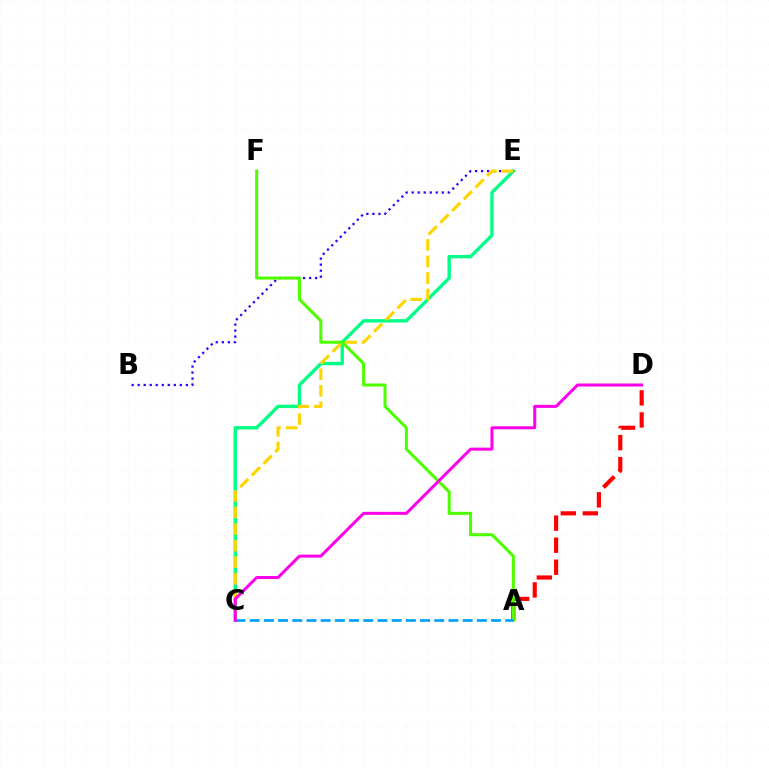{('C', 'E'): [{'color': '#00ff86', 'line_style': 'solid', 'thickness': 2.44}, {'color': '#ffd500', 'line_style': 'dashed', 'thickness': 2.25}], ('B', 'E'): [{'color': '#3700ff', 'line_style': 'dotted', 'thickness': 1.64}], ('A', 'D'): [{'color': '#ff0000', 'line_style': 'dashed', 'thickness': 2.99}], ('A', 'F'): [{'color': '#4fff00', 'line_style': 'solid', 'thickness': 2.2}], ('A', 'C'): [{'color': '#009eff', 'line_style': 'dashed', 'thickness': 1.93}], ('C', 'D'): [{'color': '#ff00ed', 'line_style': 'solid', 'thickness': 2.17}]}